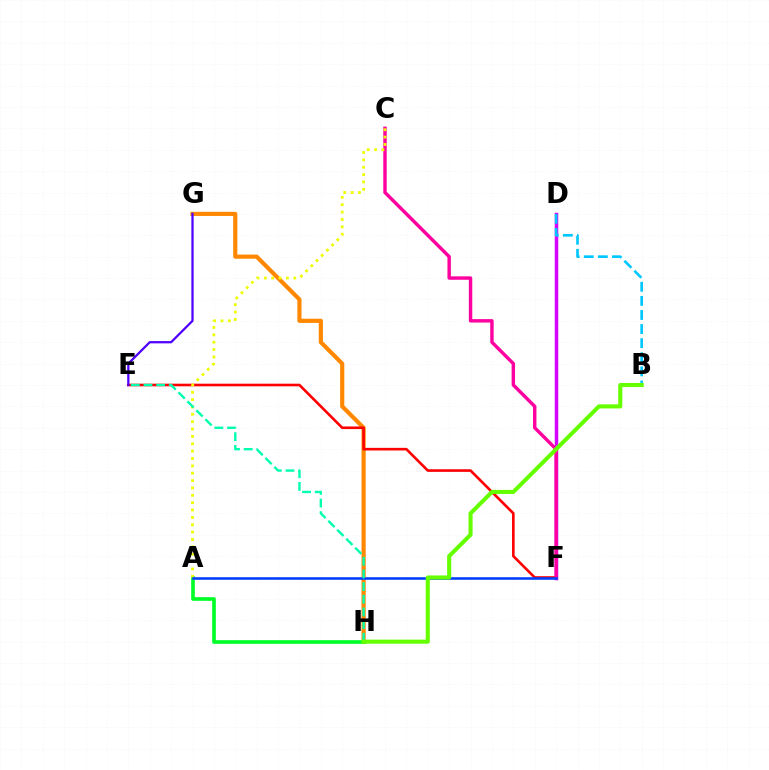{('D', 'F'): [{'color': '#d600ff', 'line_style': 'solid', 'thickness': 2.52}], ('G', 'H'): [{'color': '#ff8800', 'line_style': 'solid', 'thickness': 3.0}], ('E', 'F'): [{'color': '#ff0000', 'line_style': 'solid', 'thickness': 1.89}], ('A', 'H'): [{'color': '#00ff27', 'line_style': 'solid', 'thickness': 2.64}], ('B', 'D'): [{'color': '#00c7ff', 'line_style': 'dashed', 'thickness': 1.92}], ('C', 'F'): [{'color': '#ff00a0', 'line_style': 'solid', 'thickness': 2.46}], ('A', 'C'): [{'color': '#eeff00', 'line_style': 'dotted', 'thickness': 2.0}], ('A', 'F'): [{'color': '#003fff', 'line_style': 'solid', 'thickness': 1.86}], ('E', 'H'): [{'color': '#00ffaf', 'line_style': 'dashed', 'thickness': 1.72}], ('B', 'H'): [{'color': '#66ff00', 'line_style': 'solid', 'thickness': 2.94}], ('E', 'G'): [{'color': '#4f00ff', 'line_style': 'solid', 'thickness': 1.62}]}